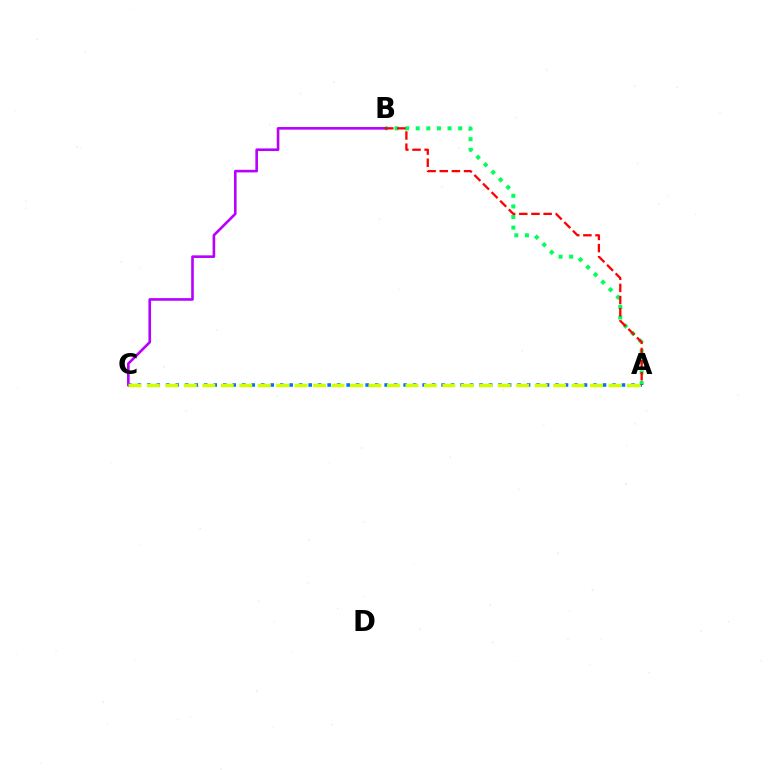{('A', 'C'): [{'color': '#0074ff', 'line_style': 'dotted', 'thickness': 2.58}, {'color': '#d1ff00', 'line_style': 'dashed', 'thickness': 2.51}], ('A', 'B'): [{'color': '#00ff5c', 'line_style': 'dotted', 'thickness': 2.88}, {'color': '#ff0000', 'line_style': 'dashed', 'thickness': 1.65}], ('B', 'C'): [{'color': '#b900ff', 'line_style': 'solid', 'thickness': 1.89}]}